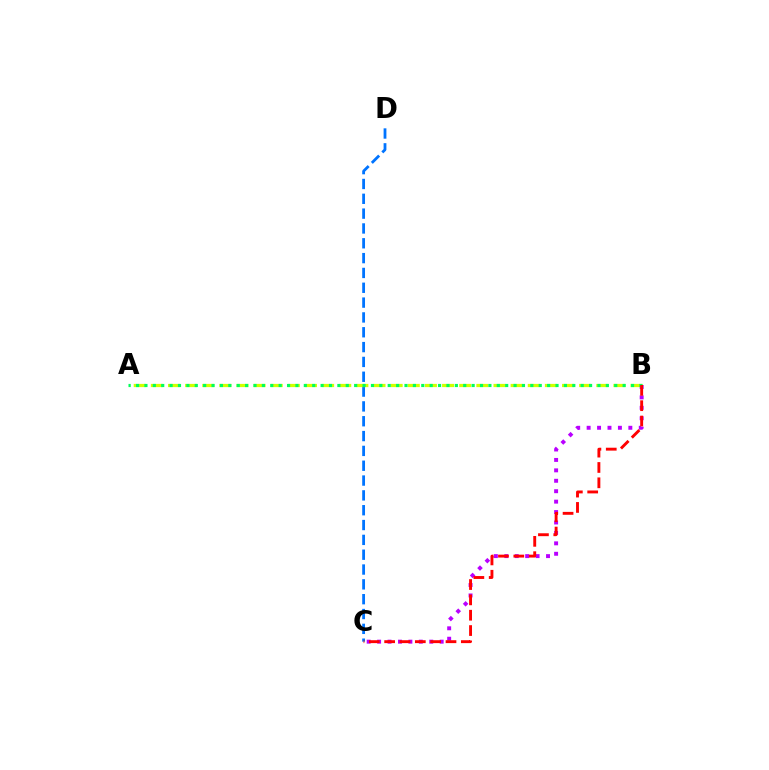{('B', 'C'): [{'color': '#b900ff', 'line_style': 'dotted', 'thickness': 2.83}, {'color': '#ff0000', 'line_style': 'dashed', 'thickness': 2.08}], ('C', 'D'): [{'color': '#0074ff', 'line_style': 'dashed', 'thickness': 2.01}], ('A', 'B'): [{'color': '#d1ff00', 'line_style': 'dashed', 'thickness': 2.33}, {'color': '#00ff5c', 'line_style': 'dotted', 'thickness': 2.28}]}